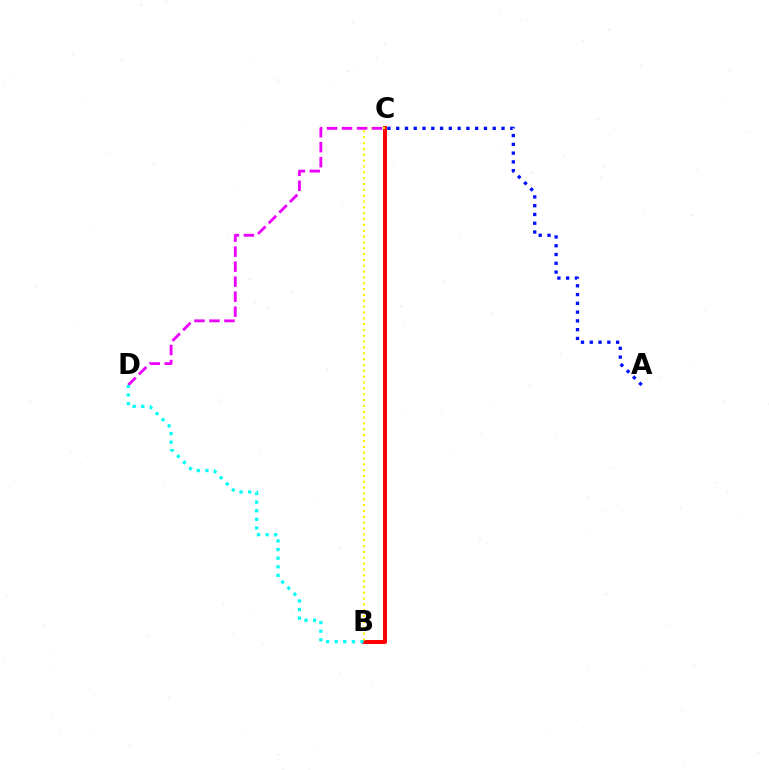{('B', 'C'): [{'color': '#08ff00', 'line_style': 'solid', 'thickness': 1.7}, {'color': '#ff0000', 'line_style': 'solid', 'thickness': 2.85}, {'color': '#fcf500', 'line_style': 'dotted', 'thickness': 1.59}], ('C', 'D'): [{'color': '#ee00ff', 'line_style': 'dashed', 'thickness': 2.04}], ('A', 'C'): [{'color': '#0010ff', 'line_style': 'dotted', 'thickness': 2.38}], ('B', 'D'): [{'color': '#00fff6', 'line_style': 'dotted', 'thickness': 2.34}]}